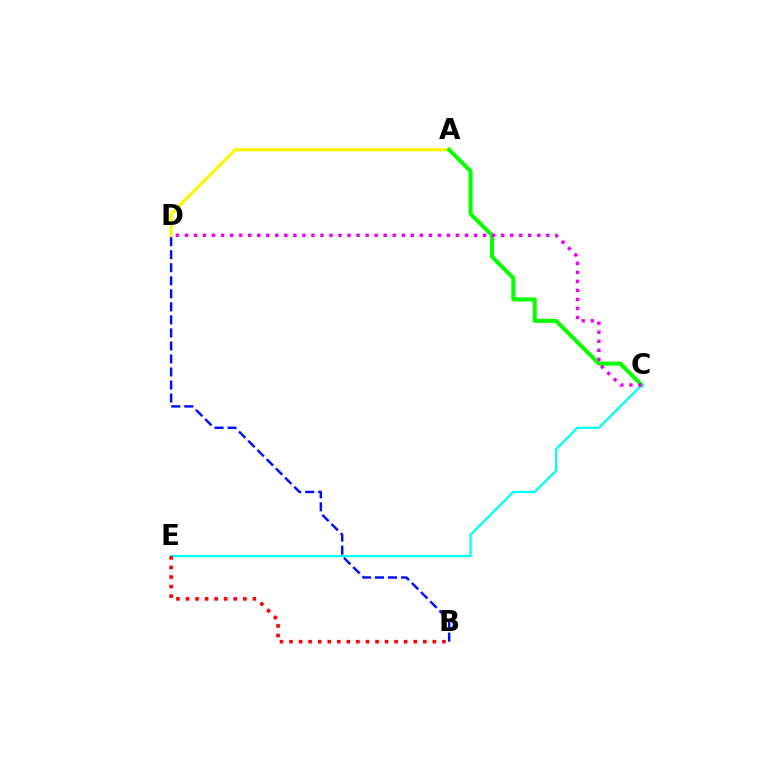{('A', 'D'): [{'color': '#fcf500', 'line_style': 'solid', 'thickness': 2.25}], ('A', 'C'): [{'color': '#08ff00', 'line_style': 'solid', 'thickness': 2.91}], ('C', 'E'): [{'color': '#00fff6', 'line_style': 'solid', 'thickness': 1.64}], ('B', 'D'): [{'color': '#0010ff', 'line_style': 'dashed', 'thickness': 1.77}], ('C', 'D'): [{'color': '#ee00ff', 'line_style': 'dotted', 'thickness': 2.45}], ('B', 'E'): [{'color': '#ff0000', 'line_style': 'dotted', 'thickness': 2.6}]}